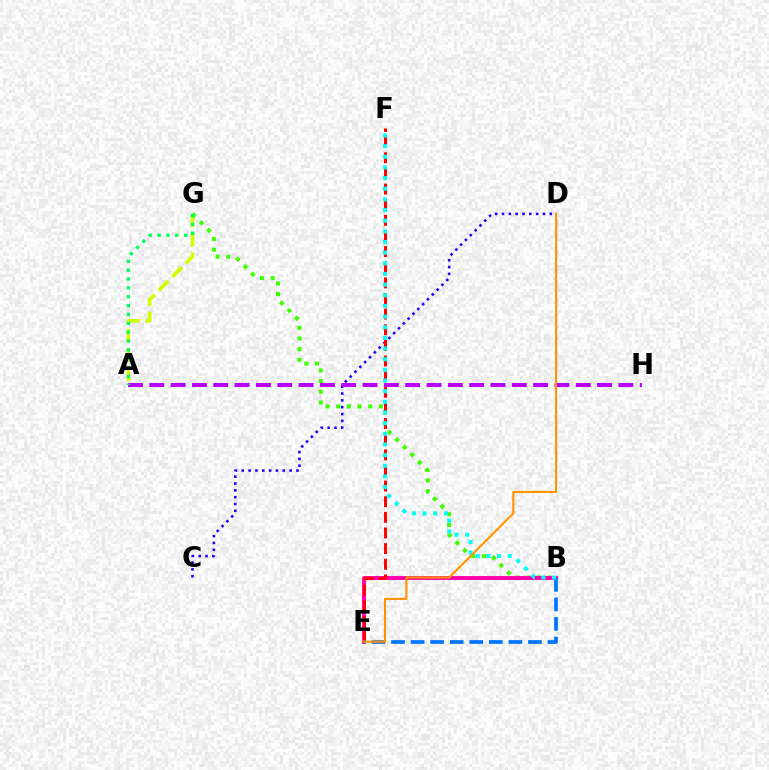{('C', 'D'): [{'color': '#2500ff', 'line_style': 'dotted', 'thickness': 1.86}], ('A', 'G'): [{'color': '#d1ff00', 'line_style': 'dashed', 'thickness': 2.62}, {'color': '#00ff5c', 'line_style': 'dotted', 'thickness': 2.41}], ('B', 'G'): [{'color': '#3dff00', 'line_style': 'dotted', 'thickness': 2.9}], ('B', 'E'): [{'color': '#ff00ac', 'line_style': 'solid', 'thickness': 2.81}, {'color': '#0074ff', 'line_style': 'dashed', 'thickness': 2.66}], ('E', 'F'): [{'color': '#ff0000', 'line_style': 'dashed', 'thickness': 2.12}], ('A', 'H'): [{'color': '#b900ff', 'line_style': 'dashed', 'thickness': 2.9}], ('B', 'F'): [{'color': '#00fff6', 'line_style': 'dotted', 'thickness': 2.9}], ('D', 'E'): [{'color': '#ff9400', 'line_style': 'solid', 'thickness': 1.52}]}